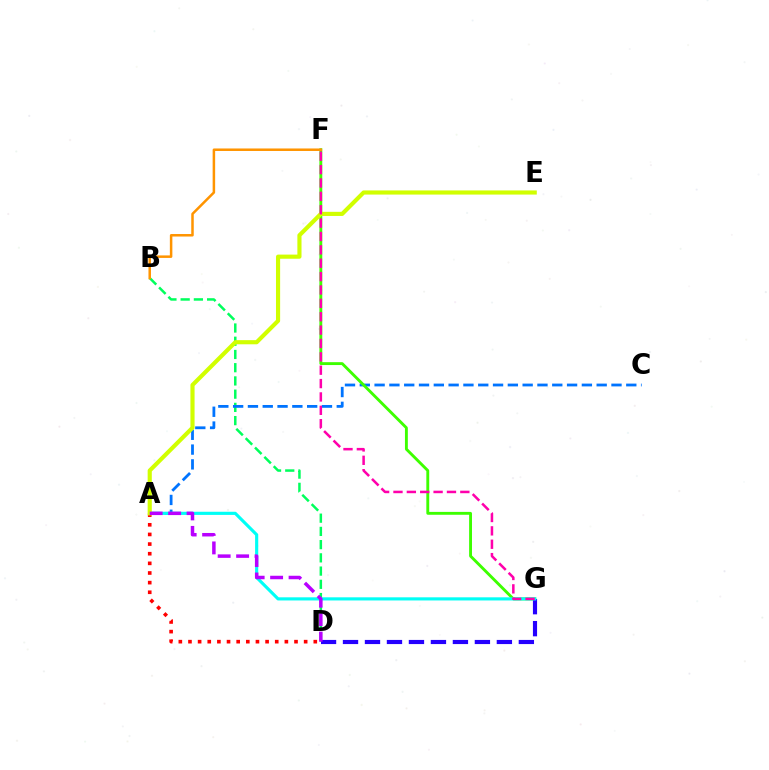{('B', 'D'): [{'color': '#00ff5c', 'line_style': 'dashed', 'thickness': 1.8}], ('A', 'C'): [{'color': '#0074ff', 'line_style': 'dashed', 'thickness': 2.01}], ('F', 'G'): [{'color': '#3dff00', 'line_style': 'solid', 'thickness': 2.07}, {'color': '#ff00ac', 'line_style': 'dashed', 'thickness': 1.82}], ('D', 'G'): [{'color': '#2500ff', 'line_style': 'dashed', 'thickness': 2.99}], ('A', 'G'): [{'color': '#00fff6', 'line_style': 'solid', 'thickness': 2.27}], ('A', 'D'): [{'color': '#ff0000', 'line_style': 'dotted', 'thickness': 2.62}, {'color': '#b900ff', 'line_style': 'dashed', 'thickness': 2.51}], ('A', 'E'): [{'color': '#d1ff00', 'line_style': 'solid', 'thickness': 2.98}], ('B', 'F'): [{'color': '#ff9400', 'line_style': 'solid', 'thickness': 1.81}]}